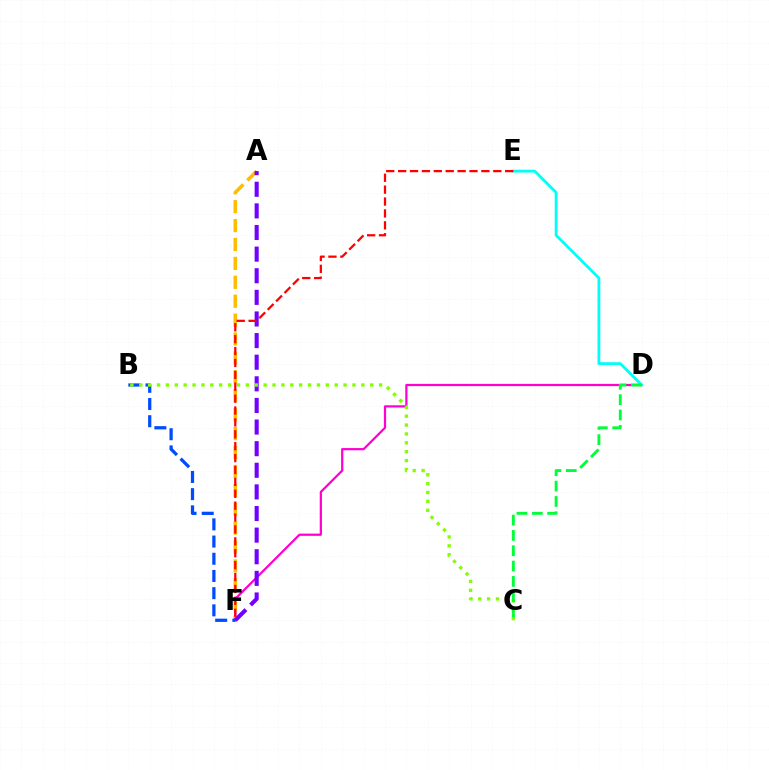{('D', 'F'): [{'color': '#ff00cf', 'line_style': 'solid', 'thickness': 1.6}], ('A', 'F'): [{'color': '#ffbd00', 'line_style': 'dashed', 'thickness': 2.57}, {'color': '#7200ff', 'line_style': 'dashed', 'thickness': 2.94}], ('D', 'E'): [{'color': '#00fff6', 'line_style': 'solid', 'thickness': 2.02}], ('B', 'F'): [{'color': '#004bff', 'line_style': 'dashed', 'thickness': 2.34}], ('B', 'C'): [{'color': '#84ff00', 'line_style': 'dotted', 'thickness': 2.41}], ('E', 'F'): [{'color': '#ff0000', 'line_style': 'dashed', 'thickness': 1.62}], ('C', 'D'): [{'color': '#00ff39', 'line_style': 'dashed', 'thickness': 2.08}]}